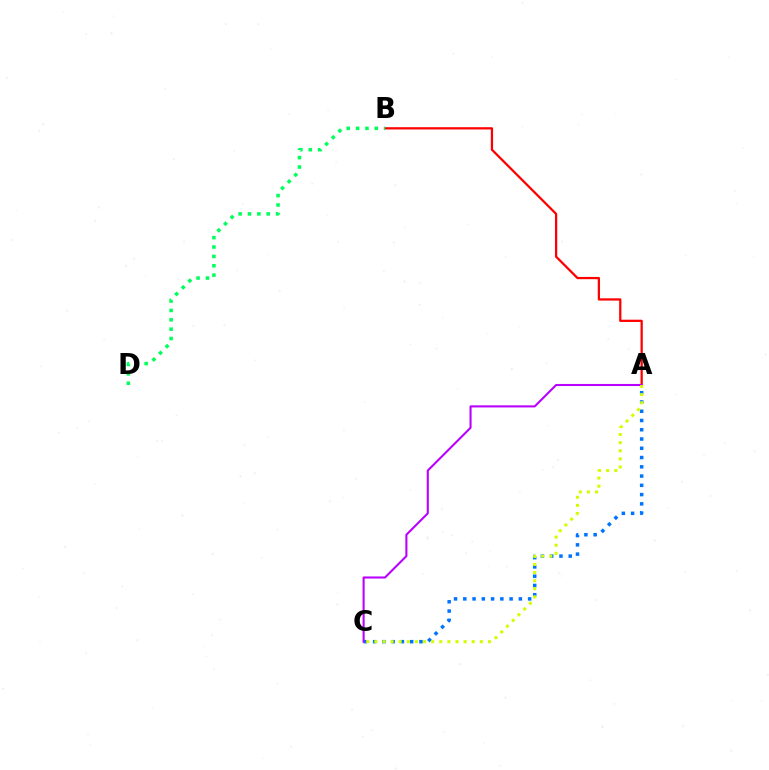{('A', 'B'): [{'color': '#ff0000', 'line_style': 'solid', 'thickness': 1.63}], ('B', 'D'): [{'color': '#00ff5c', 'line_style': 'dotted', 'thickness': 2.55}], ('A', 'C'): [{'color': '#0074ff', 'line_style': 'dotted', 'thickness': 2.52}, {'color': '#b900ff', 'line_style': 'solid', 'thickness': 1.5}, {'color': '#d1ff00', 'line_style': 'dotted', 'thickness': 2.21}]}